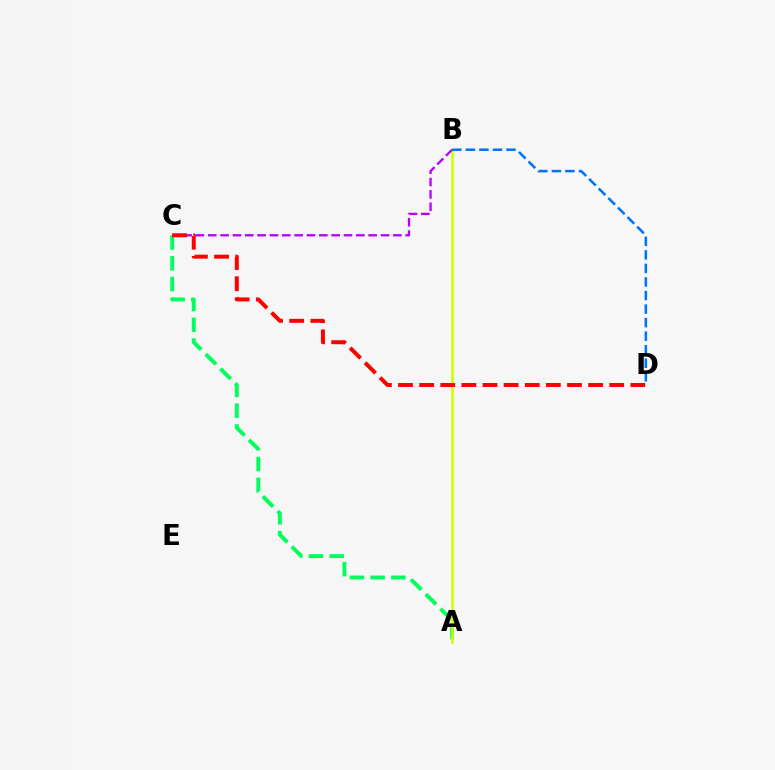{('A', 'C'): [{'color': '#00ff5c', 'line_style': 'dashed', 'thickness': 2.82}], ('A', 'B'): [{'color': '#d1ff00', 'line_style': 'solid', 'thickness': 1.85}], ('B', 'C'): [{'color': '#b900ff', 'line_style': 'dashed', 'thickness': 1.68}], ('C', 'D'): [{'color': '#ff0000', 'line_style': 'dashed', 'thickness': 2.87}], ('B', 'D'): [{'color': '#0074ff', 'line_style': 'dashed', 'thickness': 1.84}]}